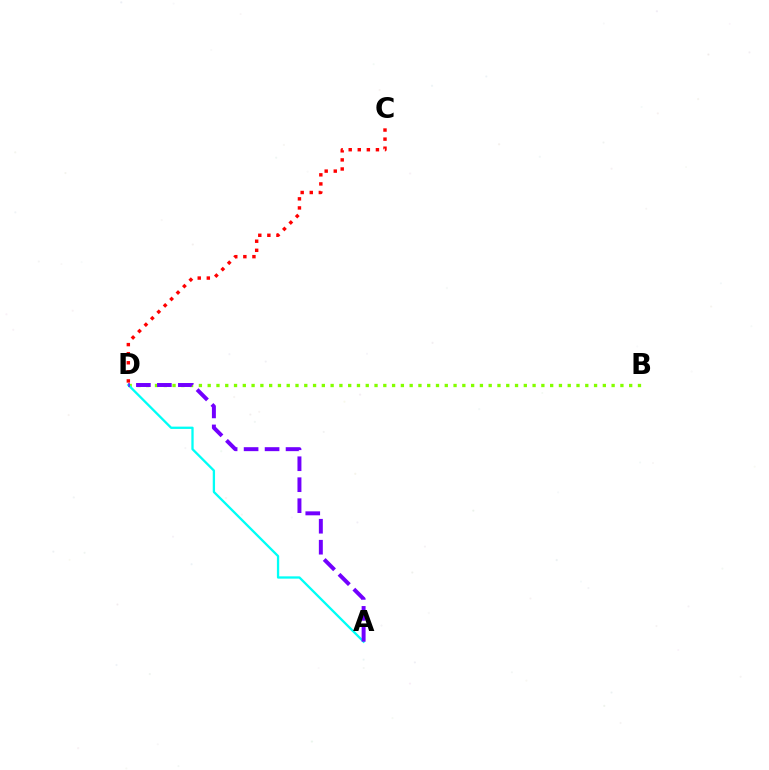{('B', 'D'): [{'color': '#84ff00', 'line_style': 'dotted', 'thickness': 2.39}], ('C', 'D'): [{'color': '#ff0000', 'line_style': 'dotted', 'thickness': 2.47}], ('A', 'D'): [{'color': '#00fff6', 'line_style': 'solid', 'thickness': 1.66}, {'color': '#7200ff', 'line_style': 'dashed', 'thickness': 2.85}]}